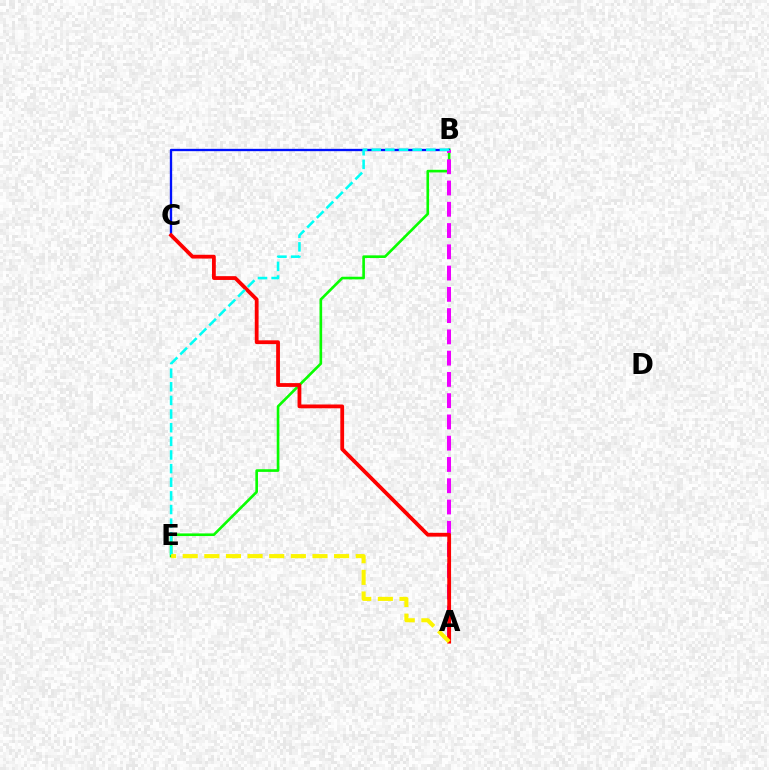{('B', 'E'): [{'color': '#08ff00', 'line_style': 'solid', 'thickness': 1.9}, {'color': '#00fff6', 'line_style': 'dashed', 'thickness': 1.85}], ('B', 'C'): [{'color': '#0010ff', 'line_style': 'solid', 'thickness': 1.67}], ('A', 'B'): [{'color': '#ee00ff', 'line_style': 'dashed', 'thickness': 2.89}], ('A', 'C'): [{'color': '#ff0000', 'line_style': 'solid', 'thickness': 2.73}], ('A', 'E'): [{'color': '#fcf500', 'line_style': 'dashed', 'thickness': 2.94}]}